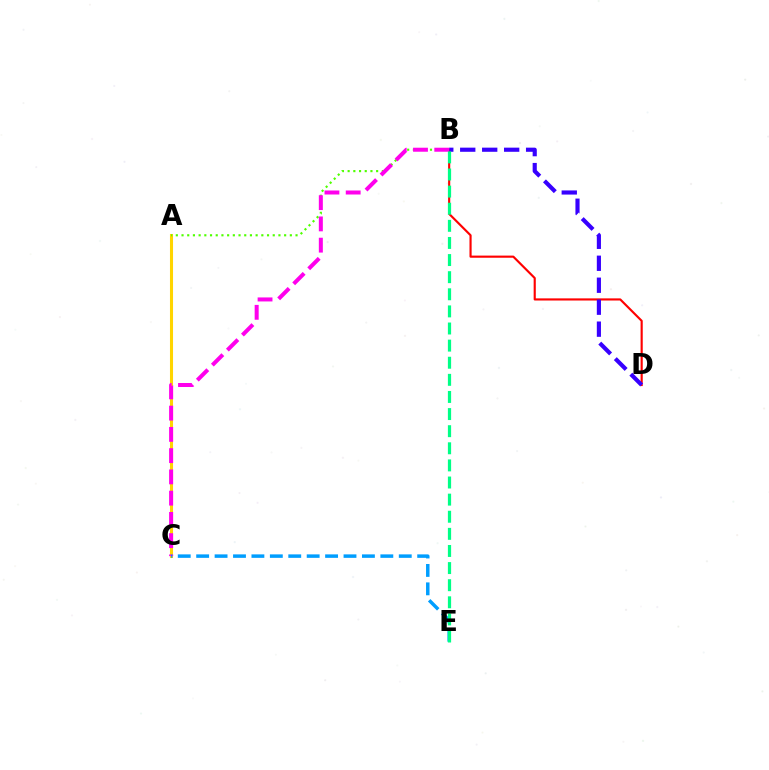{('A', 'C'): [{'color': '#ffd500', 'line_style': 'solid', 'thickness': 2.21}], ('A', 'B'): [{'color': '#4fff00', 'line_style': 'dotted', 'thickness': 1.55}], ('B', 'D'): [{'color': '#ff0000', 'line_style': 'solid', 'thickness': 1.55}, {'color': '#3700ff', 'line_style': 'dashed', 'thickness': 2.98}], ('B', 'C'): [{'color': '#ff00ed', 'line_style': 'dashed', 'thickness': 2.89}], ('C', 'E'): [{'color': '#009eff', 'line_style': 'dashed', 'thickness': 2.5}], ('B', 'E'): [{'color': '#00ff86', 'line_style': 'dashed', 'thickness': 2.32}]}